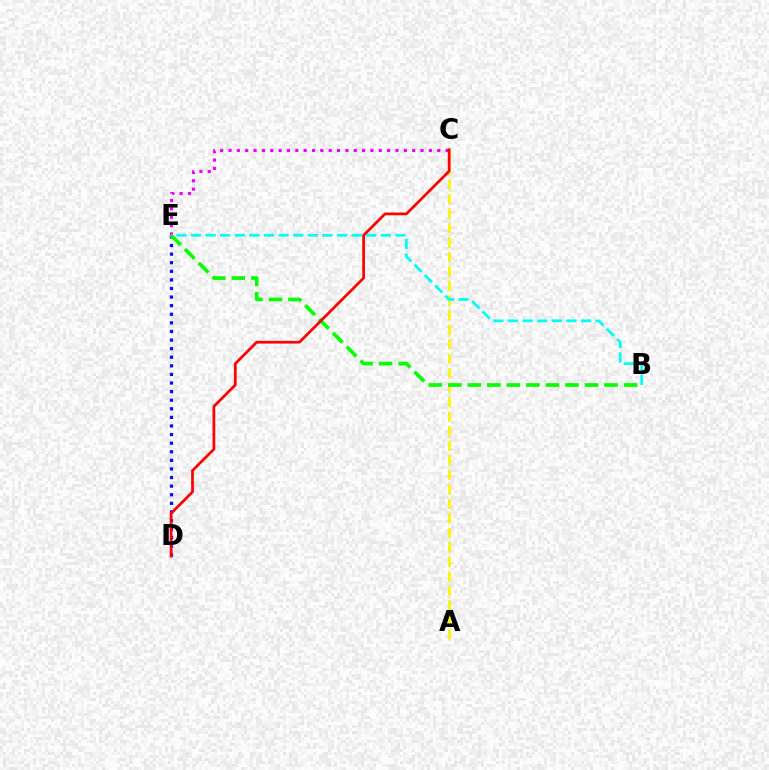{('D', 'E'): [{'color': '#0010ff', 'line_style': 'dotted', 'thickness': 2.33}], ('C', 'E'): [{'color': '#ee00ff', 'line_style': 'dotted', 'thickness': 2.27}], ('A', 'C'): [{'color': '#fcf500', 'line_style': 'dashed', 'thickness': 1.97}], ('B', 'E'): [{'color': '#00fff6', 'line_style': 'dashed', 'thickness': 1.98}, {'color': '#08ff00', 'line_style': 'dashed', 'thickness': 2.65}], ('C', 'D'): [{'color': '#ff0000', 'line_style': 'solid', 'thickness': 1.96}]}